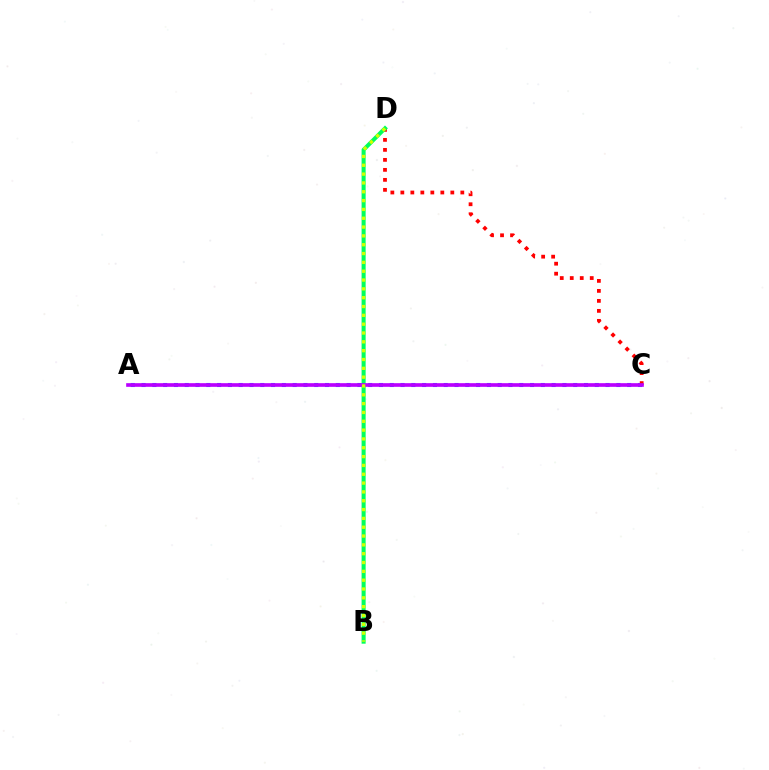{('A', 'C'): [{'color': '#0074ff', 'line_style': 'dotted', 'thickness': 2.93}, {'color': '#b900ff', 'line_style': 'solid', 'thickness': 2.63}], ('C', 'D'): [{'color': '#ff0000', 'line_style': 'dotted', 'thickness': 2.72}], ('B', 'D'): [{'color': '#00ff5c', 'line_style': 'solid', 'thickness': 2.91}, {'color': '#d1ff00', 'line_style': 'dotted', 'thickness': 2.4}]}